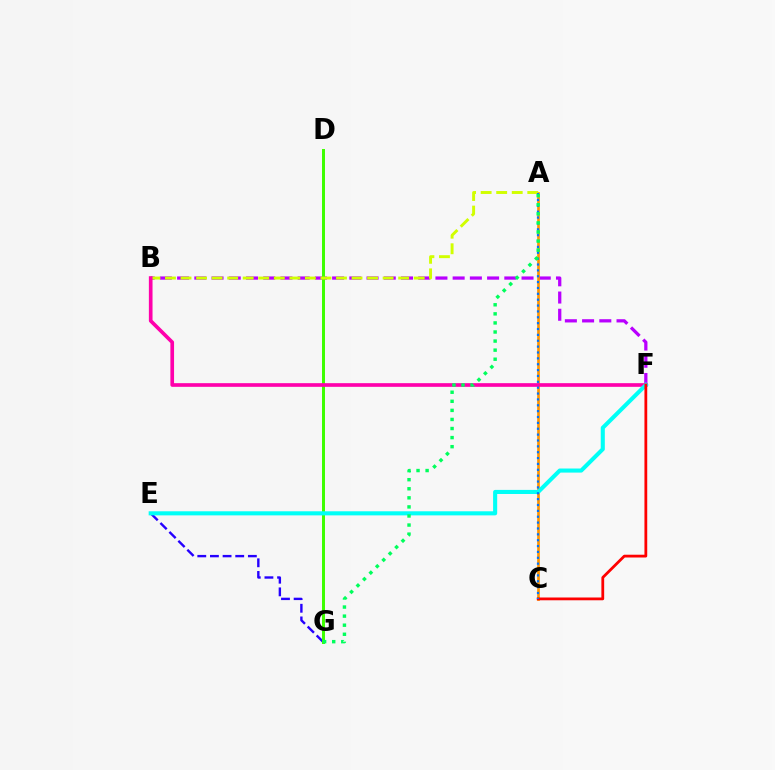{('E', 'G'): [{'color': '#2500ff', 'line_style': 'dashed', 'thickness': 1.72}], ('B', 'F'): [{'color': '#b900ff', 'line_style': 'dashed', 'thickness': 2.34}, {'color': '#ff00ac', 'line_style': 'solid', 'thickness': 2.64}], ('A', 'C'): [{'color': '#ff9400', 'line_style': 'solid', 'thickness': 1.94}, {'color': '#0074ff', 'line_style': 'dotted', 'thickness': 1.59}], ('D', 'G'): [{'color': '#3dff00', 'line_style': 'solid', 'thickness': 2.14}], ('A', 'B'): [{'color': '#d1ff00', 'line_style': 'dashed', 'thickness': 2.11}], ('E', 'F'): [{'color': '#00fff6', 'line_style': 'solid', 'thickness': 2.94}], ('C', 'F'): [{'color': '#ff0000', 'line_style': 'solid', 'thickness': 2.0}], ('A', 'G'): [{'color': '#00ff5c', 'line_style': 'dotted', 'thickness': 2.46}]}